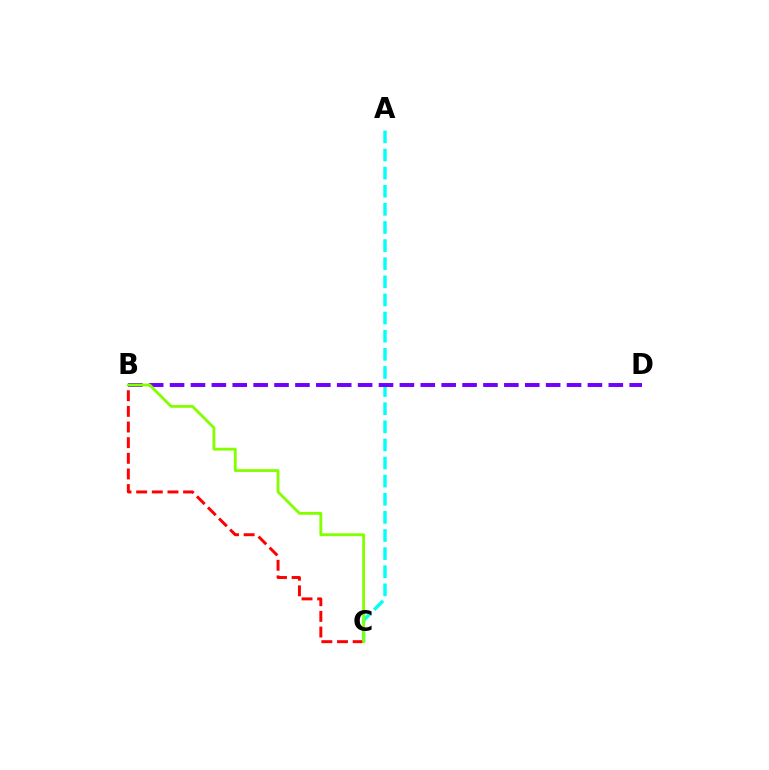{('A', 'C'): [{'color': '#00fff6', 'line_style': 'dashed', 'thickness': 2.46}], ('B', 'D'): [{'color': '#7200ff', 'line_style': 'dashed', 'thickness': 2.84}], ('B', 'C'): [{'color': '#ff0000', 'line_style': 'dashed', 'thickness': 2.13}, {'color': '#84ff00', 'line_style': 'solid', 'thickness': 2.04}]}